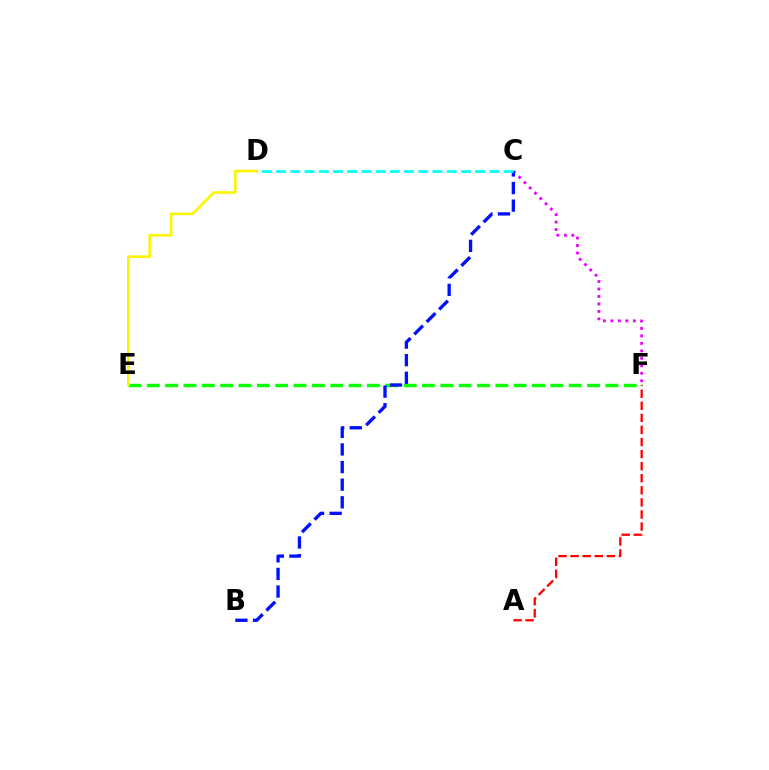{('E', 'F'): [{'color': '#08ff00', 'line_style': 'dashed', 'thickness': 2.49}], ('A', 'F'): [{'color': '#ff0000', 'line_style': 'dashed', 'thickness': 1.64}], ('C', 'F'): [{'color': '#ee00ff', 'line_style': 'dotted', 'thickness': 2.03}], ('D', 'E'): [{'color': '#fcf500', 'line_style': 'solid', 'thickness': 1.9}], ('B', 'C'): [{'color': '#0010ff', 'line_style': 'dashed', 'thickness': 2.39}], ('C', 'D'): [{'color': '#00fff6', 'line_style': 'dashed', 'thickness': 1.93}]}